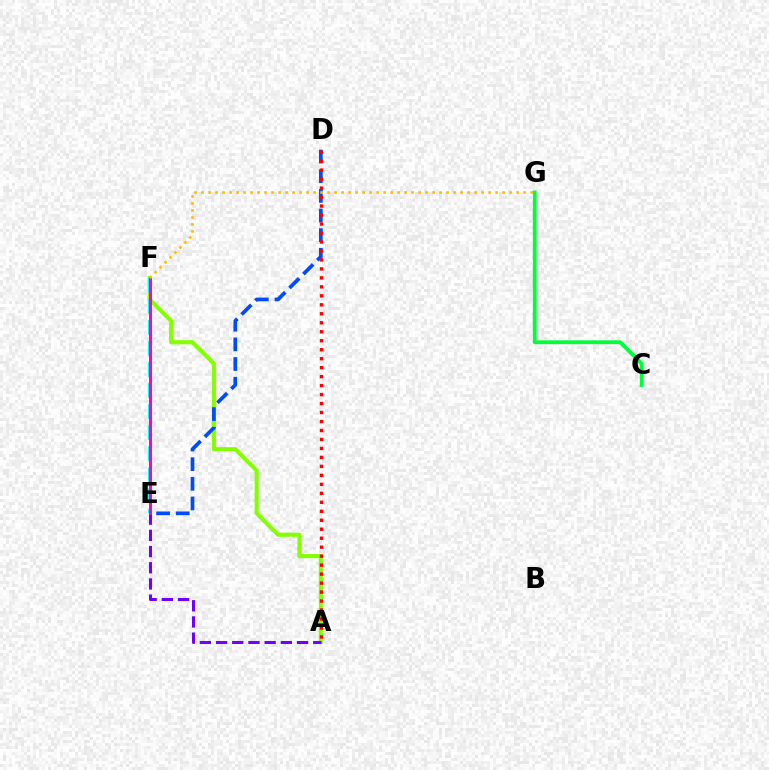{('A', 'F'): [{'color': '#84ff00', 'line_style': 'solid', 'thickness': 2.94}], ('C', 'G'): [{'color': '#00ff39', 'line_style': 'solid', 'thickness': 2.74}], ('E', 'F'): [{'color': '#00fff6', 'line_style': 'dashed', 'thickness': 2.86}, {'color': '#ff00cf', 'line_style': 'solid', 'thickness': 2.15}], ('A', 'E'): [{'color': '#7200ff', 'line_style': 'dashed', 'thickness': 2.2}], ('D', 'E'): [{'color': '#004bff', 'line_style': 'dashed', 'thickness': 2.67}], ('F', 'G'): [{'color': '#ffbd00', 'line_style': 'dotted', 'thickness': 1.9}], ('A', 'D'): [{'color': '#ff0000', 'line_style': 'dotted', 'thickness': 2.44}]}